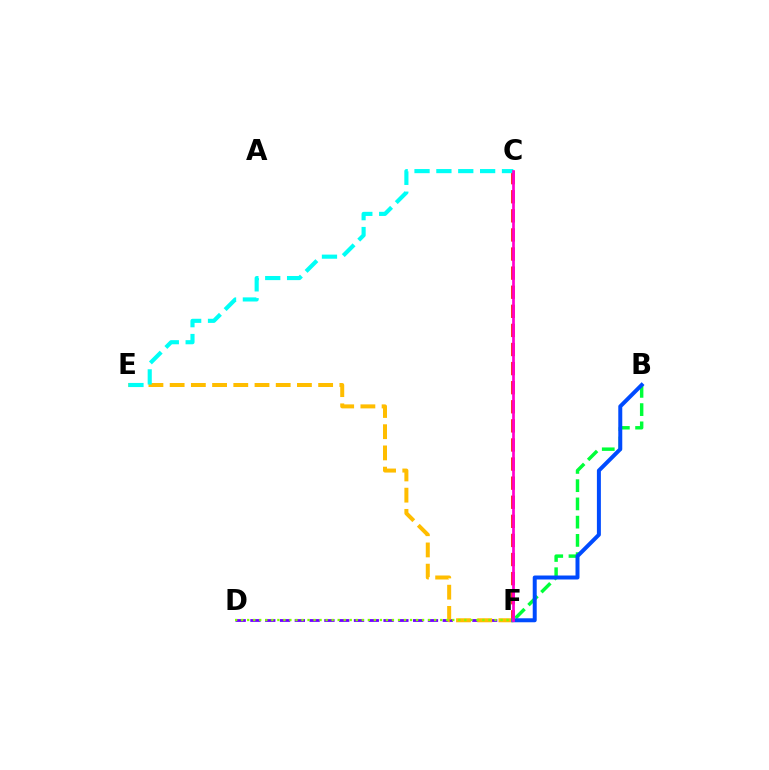{('D', 'F'): [{'color': '#7200ff', 'line_style': 'dashed', 'thickness': 2.01}, {'color': '#84ff00', 'line_style': 'dotted', 'thickness': 1.64}], ('C', 'F'): [{'color': '#ff0000', 'line_style': 'dashed', 'thickness': 2.59}, {'color': '#ff00cf', 'line_style': 'solid', 'thickness': 1.96}], ('E', 'F'): [{'color': '#ffbd00', 'line_style': 'dashed', 'thickness': 2.88}], ('B', 'F'): [{'color': '#00ff39', 'line_style': 'dashed', 'thickness': 2.48}, {'color': '#004bff', 'line_style': 'solid', 'thickness': 2.87}], ('C', 'E'): [{'color': '#00fff6', 'line_style': 'dashed', 'thickness': 2.97}]}